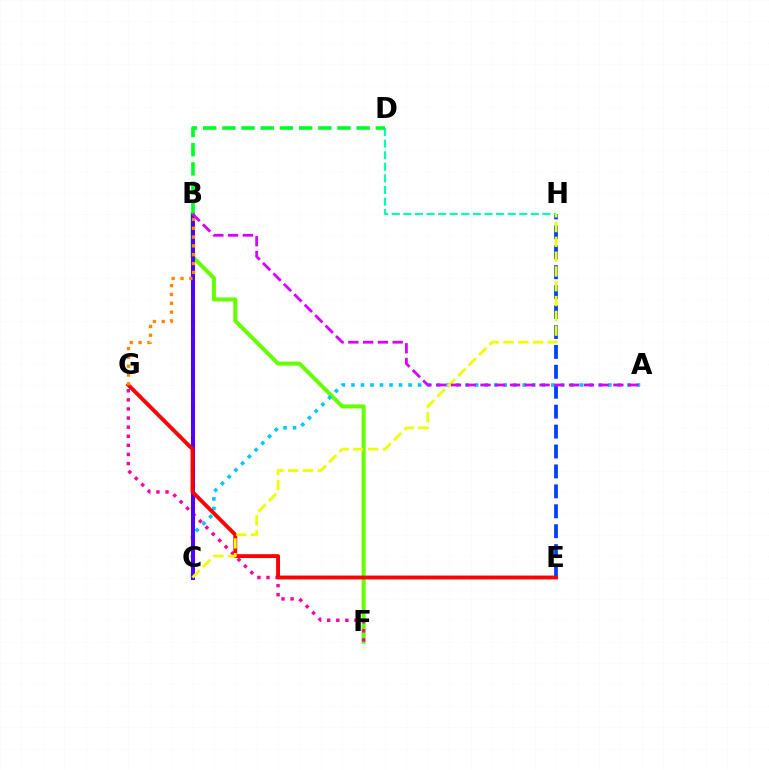{('B', 'F'): [{'color': '#66ff00', 'line_style': 'solid', 'thickness': 2.9}], ('E', 'H'): [{'color': '#003fff', 'line_style': 'dashed', 'thickness': 2.71}], ('D', 'H'): [{'color': '#00ffaf', 'line_style': 'dashed', 'thickness': 1.57}], ('F', 'G'): [{'color': '#ff00a0', 'line_style': 'dotted', 'thickness': 2.47}], ('A', 'C'): [{'color': '#00c7ff', 'line_style': 'dotted', 'thickness': 2.59}], ('B', 'C'): [{'color': '#4f00ff', 'line_style': 'solid', 'thickness': 2.91}], ('B', 'D'): [{'color': '#00ff27', 'line_style': 'dashed', 'thickness': 2.61}], ('E', 'G'): [{'color': '#ff0000', 'line_style': 'solid', 'thickness': 2.78}], ('C', 'H'): [{'color': '#eeff00', 'line_style': 'dashed', 'thickness': 2.01}], ('B', 'G'): [{'color': '#ff8800', 'line_style': 'dotted', 'thickness': 2.4}], ('A', 'B'): [{'color': '#d600ff', 'line_style': 'dashed', 'thickness': 2.01}]}